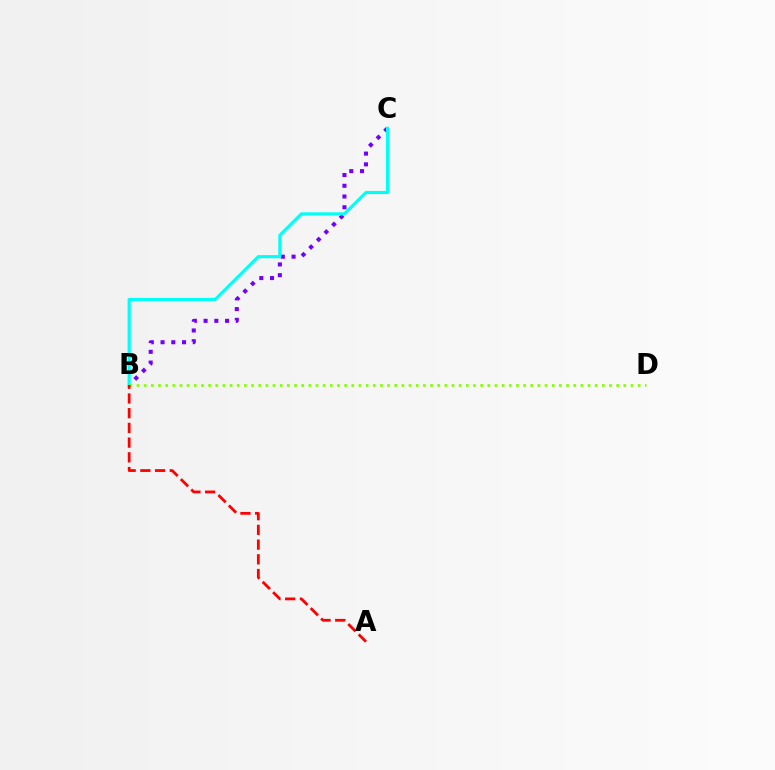{('B', 'C'): [{'color': '#7200ff', 'line_style': 'dotted', 'thickness': 2.92}, {'color': '#00fff6', 'line_style': 'solid', 'thickness': 2.25}], ('B', 'D'): [{'color': '#84ff00', 'line_style': 'dotted', 'thickness': 1.95}], ('A', 'B'): [{'color': '#ff0000', 'line_style': 'dashed', 'thickness': 2.0}]}